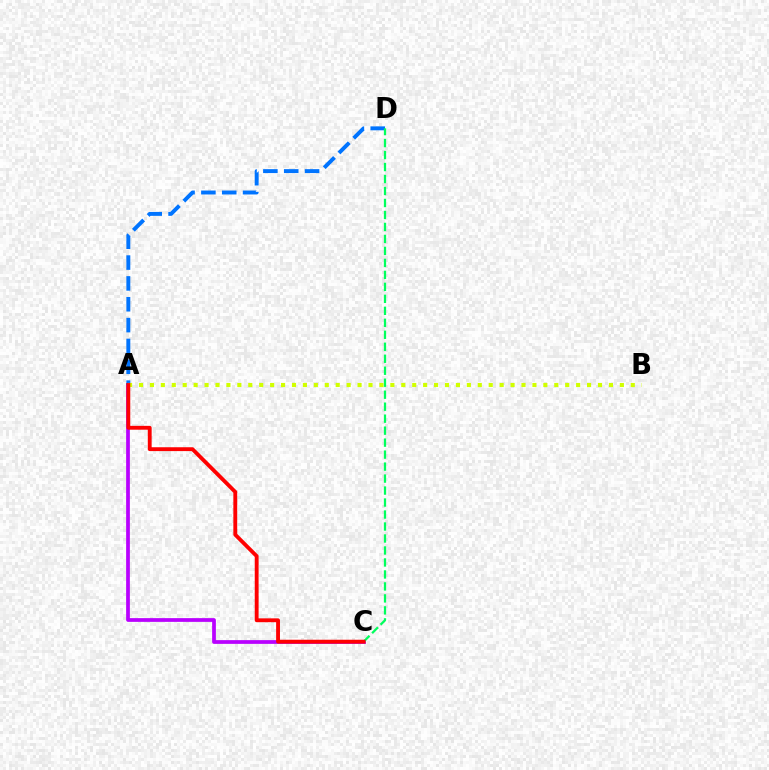{('A', 'C'): [{'color': '#b900ff', 'line_style': 'solid', 'thickness': 2.69}, {'color': '#ff0000', 'line_style': 'solid', 'thickness': 2.77}], ('A', 'D'): [{'color': '#0074ff', 'line_style': 'dashed', 'thickness': 2.83}], ('C', 'D'): [{'color': '#00ff5c', 'line_style': 'dashed', 'thickness': 1.63}], ('A', 'B'): [{'color': '#d1ff00', 'line_style': 'dotted', 'thickness': 2.97}]}